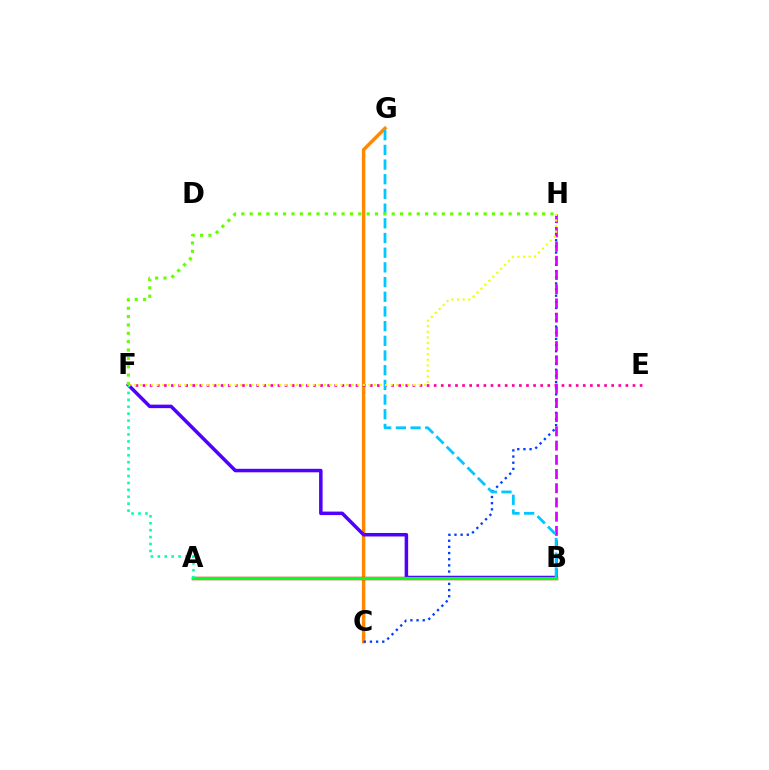{('C', 'G'): [{'color': '#ff8800', 'line_style': 'solid', 'thickness': 2.49}], ('A', 'B'): [{'color': '#ff0000', 'line_style': 'solid', 'thickness': 2.46}, {'color': '#00ff27', 'line_style': 'solid', 'thickness': 2.28}], ('C', 'H'): [{'color': '#003fff', 'line_style': 'dotted', 'thickness': 1.67}], ('E', 'F'): [{'color': '#ff00a0', 'line_style': 'dotted', 'thickness': 1.93}], ('B', 'H'): [{'color': '#d600ff', 'line_style': 'dashed', 'thickness': 1.93}], ('B', 'F'): [{'color': '#4f00ff', 'line_style': 'solid', 'thickness': 2.52}], ('B', 'G'): [{'color': '#00c7ff', 'line_style': 'dashed', 'thickness': 2.0}], ('A', 'F'): [{'color': '#00ffaf', 'line_style': 'dotted', 'thickness': 1.88}], ('F', 'H'): [{'color': '#eeff00', 'line_style': 'dotted', 'thickness': 1.51}, {'color': '#66ff00', 'line_style': 'dotted', 'thickness': 2.27}]}